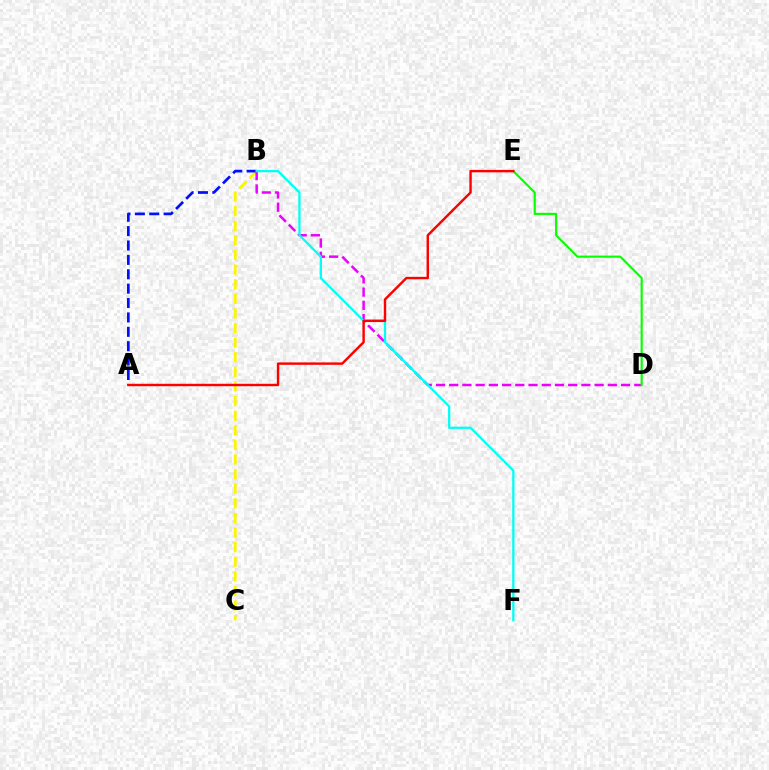{('B', 'C'): [{'color': '#fcf500', 'line_style': 'dashed', 'thickness': 1.98}], ('A', 'B'): [{'color': '#0010ff', 'line_style': 'dashed', 'thickness': 1.95}], ('B', 'D'): [{'color': '#ee00ff', 'line_style': 'dashed', 'thickness': 1.8}], ('B', 'F'): [{'color': '#00fff6', 'line_style': 'solid', 'thickness': 1.65}], ('D', 'E'): [{'color': '#08ff00', 'line_style': 'solid', 'thickness': 1.55}], ('A', 'E'): [{'color': '#ff0000', 'line_style': 'solid', 'thickness': 1.75}]}